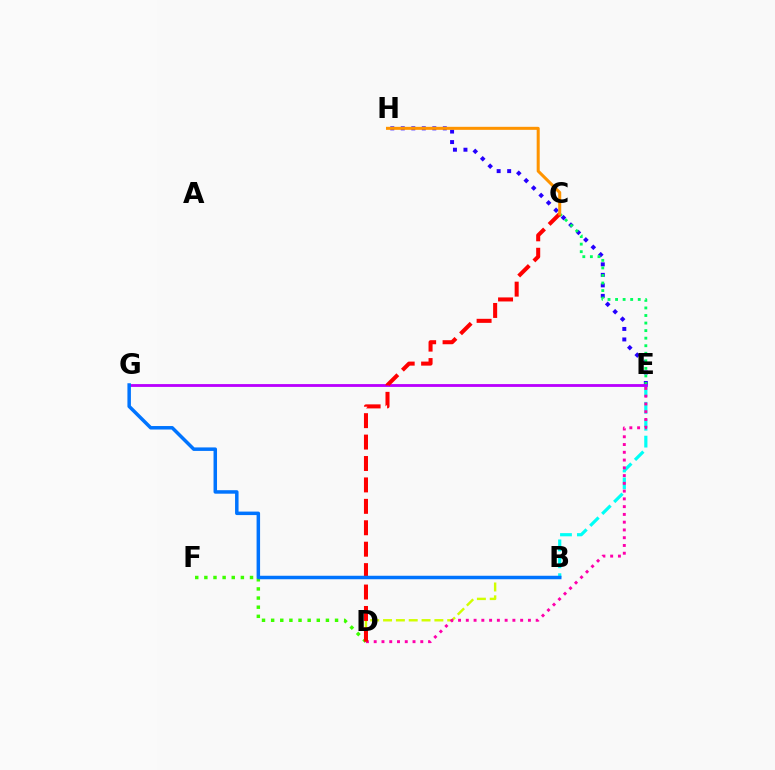{('E', 'H'): [{'color': '#2500ff', 'line_style': 'dotted', 'thickness': 2.85}], ('C', 'E'): [{'color': '#00ff5c', 'line_style': 'dotted', 'thickness': 2.05}], ('B', 'E'): [{'color': '#00fff6', 'line_style': 'dashed', 'thickness': 2.3}], ('E', 'G'): [{'color': '#b900ff', 'line_style': 'solid', 'thickness': 2.04}], ('B', 'D'): [{'color': '#d1ff00', 'line_style': 'dashed', 'thickness': 1.74}], ('D', 'F'): [{'color': '#3dff00', 'line_style': 'dotted', 'thickness': 2.48}], ('D', 'E'): [{'color': '#ff00ac', 'line_style': 'dotted', 'thickness': 2.11}], ('C', 'D'): [{'color': '#ff0000', 'line_style': 'dashed', 'thickness': 2.91}], ('B', 'G'): [{'color': '#0074ff', 'line_style': 'solid', 'thickness': 2.52}], ('C', 'H'): [{'color': '#ff9400', 'line_style': 'solid', 'thickness': 2.18}]}